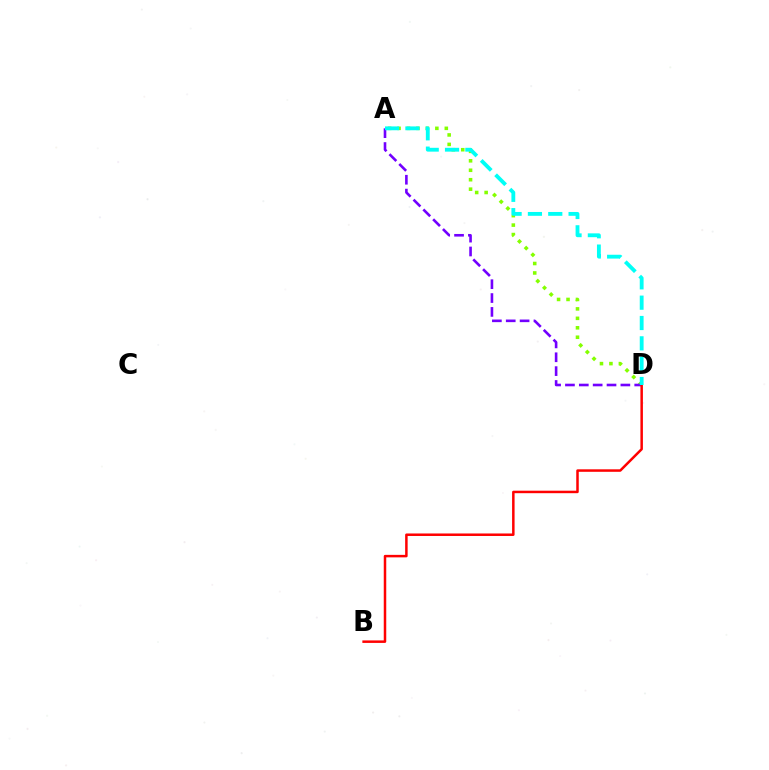{('A', 'D'): [{'color': '#84ff00', 'line_style': 'dotted', 'thickness': 2.57}, {'color': '#7200ff', 'line_style': 'dashed', 'thickness': 1.88}, {'color': '#00fff6', 'line_style': 'dashed', 'thickness': 2.76}], ('B', 'D'): [{'color': '#ff0000', 'line_style': 'solid', 'thickness': 1.8}]}